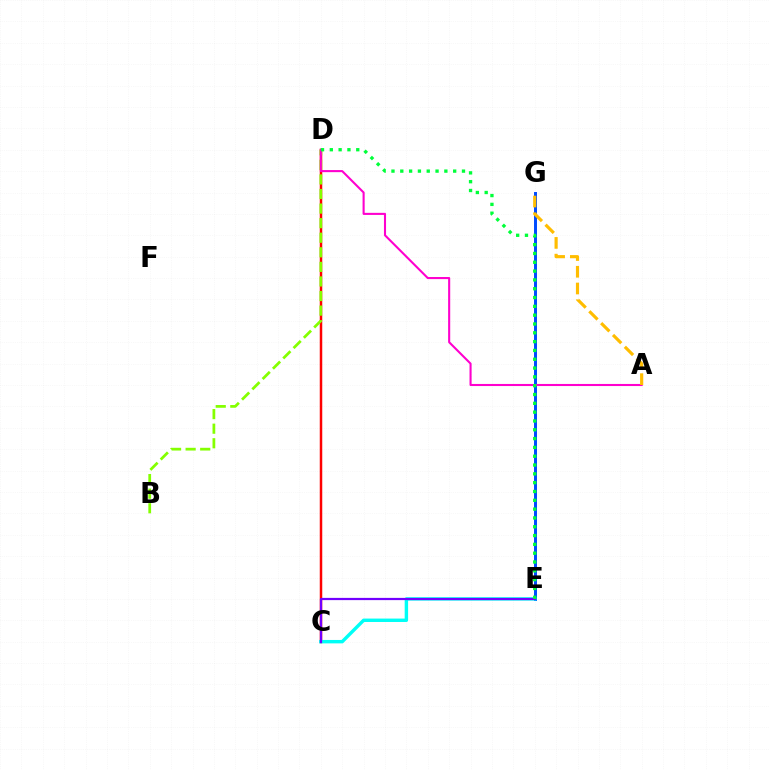{('E', 'G'): [{'color': '#004bff', 'line_style': 'solid', 'thickness': 2.13}], ('C', 'D'): [{'color': '#ff0000', 'line_style': 'solid', 'thickness': 1.8}], ('B', 'D'): [{'color': '#84ff00', 'line_style': 'dashed', 'thickness': 1.98}], ('A', 'D'): [{'color': '#ff00cf', 'line_style': 'solid', 'thickness': 1.5}], ('C', 'E'): [{'color': '#00fff6', 'line_style': 'solid', 'thickness': 2.46}, {'color': '#7200ff', 'line_style': 'solid', 'thickness': 1.61}], ('A', 'G'): [{'color': '#ffbd00', 'line_style': 'dashed', 'thickness': 2.28}], ('D', 'E'): [{'color': '#00ff39', 'line_style': 'dotted', 'thickness': 2.4}]}